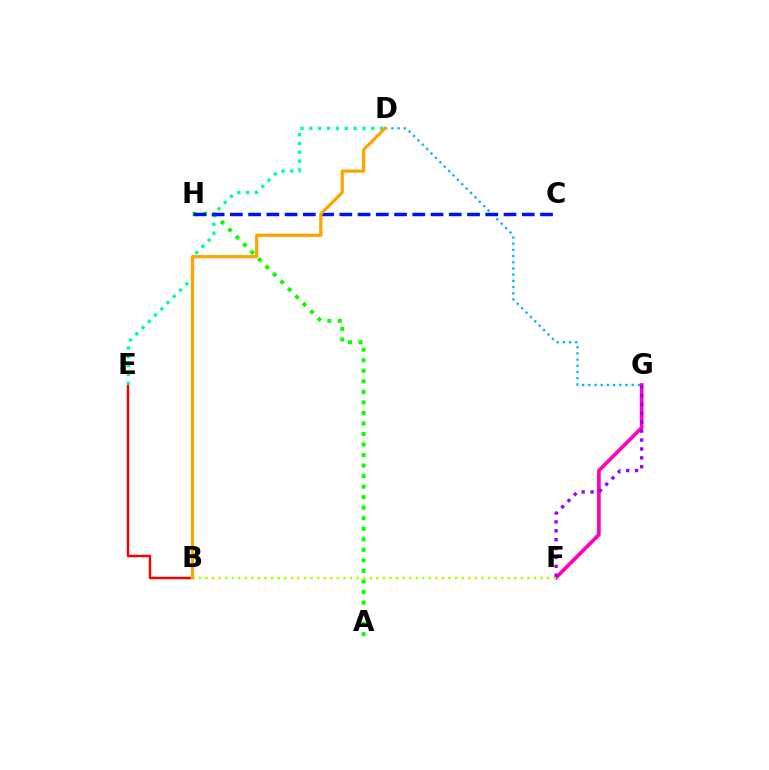{('F', 'G'): [{'color': '#ff00bd', 'line_style': 'solid', 'thickness': 2.65}, {'color': '#9b00ff', 'line_style': 'dotted', 'thickness': 2.42}], ('B', 'E'): [{'color': '#ff0000', 'line_style': 'solid', 'thickness': 1.77}], ('D', 'G'): [{'color': '#00b5ff', 'line_style': 'dotted', 'thickness': 1.68}], ('A', 'H'): [{'color': '#08ff00', 'line_style': 'dotted', 'thickness': 2.86}], ('D', 'E'): [{'color': '#00ff9d', 'line_style': 'dotted', 'thickness': 2.4}], ('C', 'H'): [{'color': '#0010ff', 'line_style': 'dashed', 'thickness': 2.48}], ('B', 'F'): [{'color': '#b3ff00', 'line_style': 'dotted', 'thickness': 1.79}], ('B', 'D'): [{'color': '#ffa500', 'line_style': 'solid', 'thickness': 2.33}]}